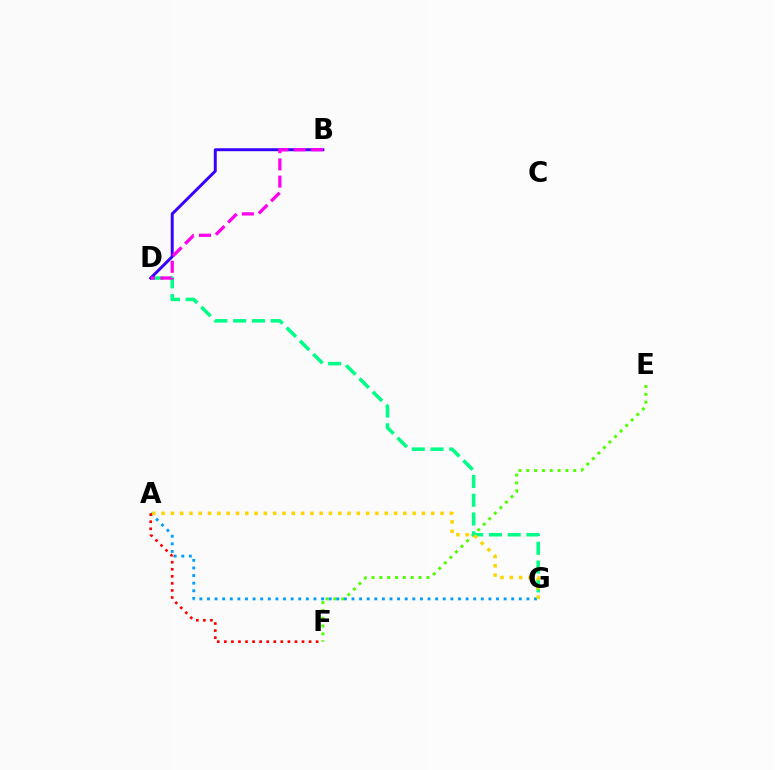{('E', 'F'): [{'color': '#4fff00', 'line_style': 'dotted', 'thickness': 2.13}], ('A', 'G'): [{'color': '#009eff', 'line_style': 'dotted', 'thickness': 2.07}, {'color': '#ffd500', 'line_style': 'dotted', 'thickness': 2.53}], ('A', 'F'): [{'color': '#ff0000', 'line_style': 'dotted', 'thickness': 1.92}], ('D', 'G'): [{'color': '#00ff86', 'line_style': 'dashed', 'thickness': 2.55}], ('B', 'D'): [{'color': '#3700ff', 'line_style': 'solid', 'thickness': 2.13}, {'color': '#ff00ed', 'line_style': 'dashed', 'thickness': 2.34}]}